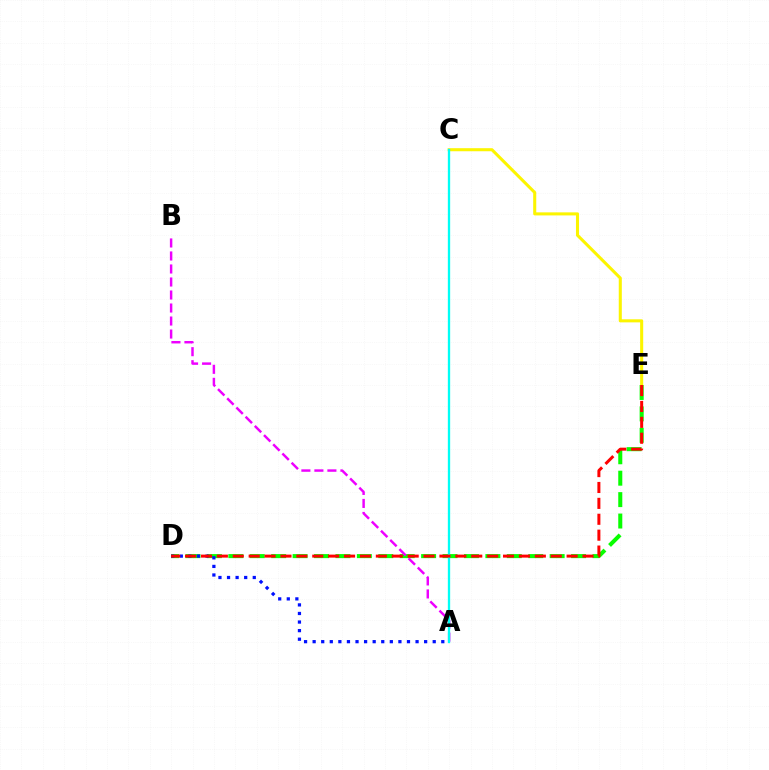{('D', 'E'): [{'color': '#08ff00', 'line_style': 'dashed', 'thickness': 2.91}, {'color': '#ff0000', 'line_style': 'dashed', 'thickness': 2.16}], ('A', 'B'): [{'color': '#ee00ff', 'line_style': 'dashed', 'thickness': 1.77}], ('A', 'D'): [{'color': '#0010ff', 'line_style': 'dotted', 'thickness': 2.33}], ('C', 'E'): [{'color': '#fcf500', 'line_style': 'solid', 'thickness': 2.2}], ('A', 'C'): [{'color': '#00fff6', 'line_style': 'solid', 'thickness': 1.67}]}